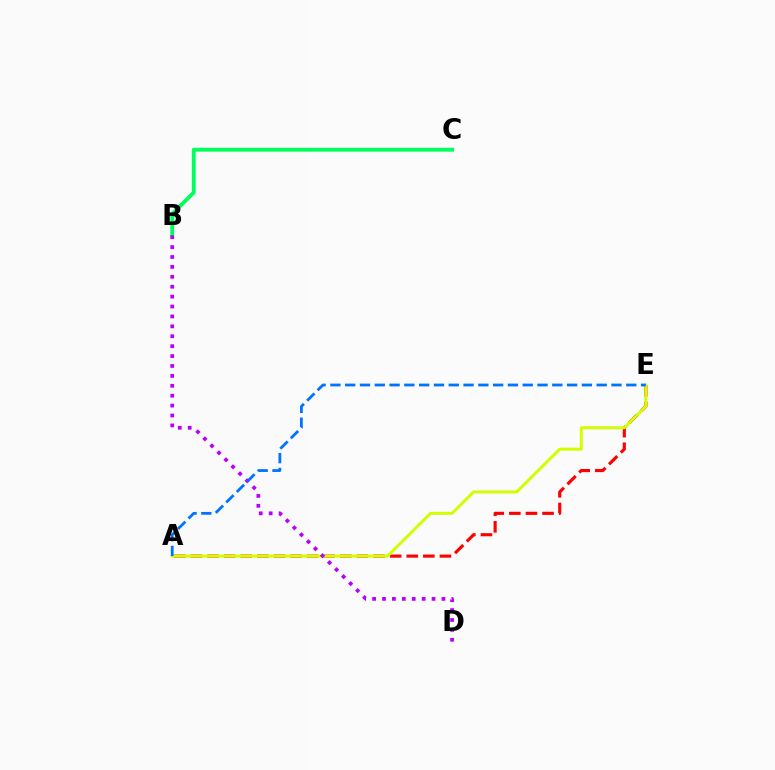{('A', 'E'): [{'color': '#ff0000', 'line_style': 'dashed', 'thickness': 2.26}, {'color': '#d1ff00', 'line_style': 'solid', 'thickness': 2.16}, {'color': '#0074ff', 'line_style': 'dashed', 'thickness': 2.01}], ('B', 'C'): [{'color': '#00ff5c', 'line_style': 'solid', 'thickness': 2.77}], ('B', 'D'): [{'color': '#b900ff', 'line_style': 'dotted', 'thickness': 2.69}]}